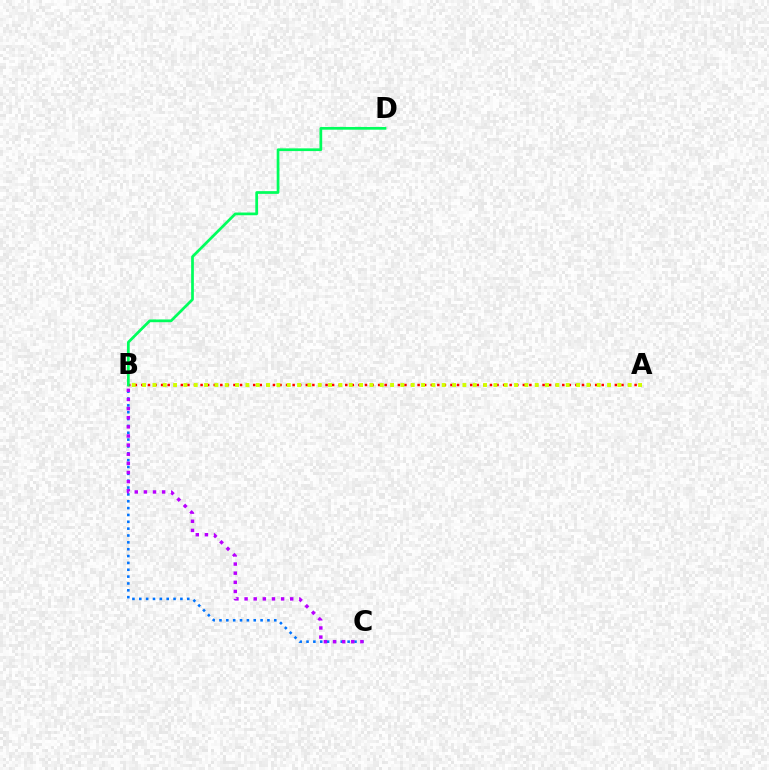{('B', 'C'): [{'color': '#0074ff', 'line_style': 'dotted', 'thickness': 1.86}, {'color': '#b900ff', 'line_style': 'dotted', 'thickness': 2.48}], ('A', 'B'): [{'color': '#ff0000', 'line_style': 'dotted', 'thickness': 1.79}, {'color': '#d1ff00', 'line_style': 'dotted', 'thickness': 2.81}], ('B', 'D'): [{'color': '#00ff5c', 'line_style': 'solid', 'thickness': 1.96}]}